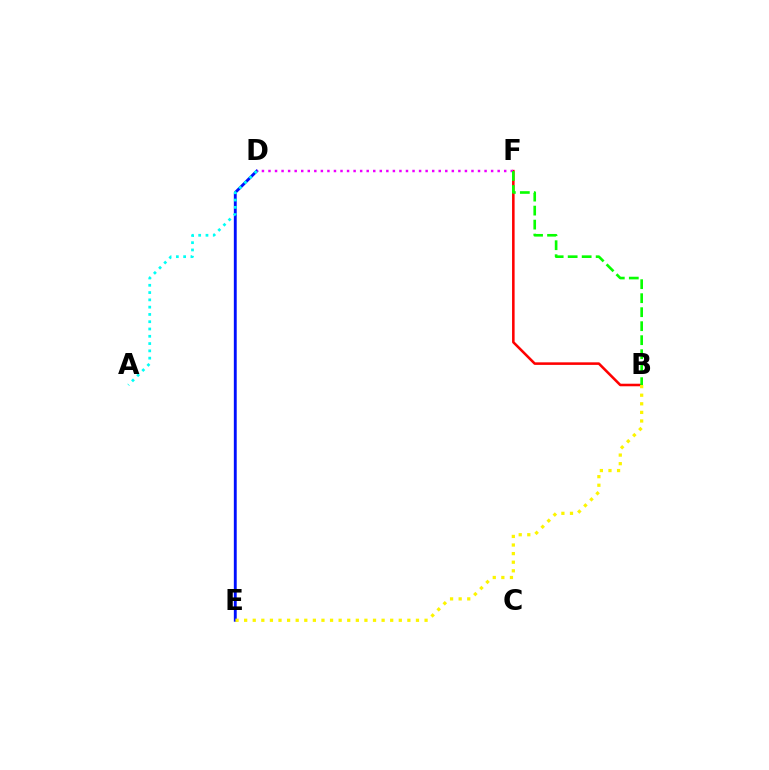{('D', 'E'): [{'color': '#0010ff', 'line_style': 'solid', 'thickness': 2.07}], ('B', 'F'): [{'color': '#ff0000', 'line_style': 'solid', 'thickness': 1.84}, {'color': '#08ff00', 'line_style': 'dashed', 'thickness': 1.9}], ('D', 'F'): [{'color': '#ee00ff', 'line_style': 'dotted', 'thickness': 1.78}], ('A', 'D'): [{'color': '#00fff6', 'line_style': 'dotted', 'thickness': 1.98}], ('B', 'E'): [{'color': '#fcf500', 'line_style': 'dotted', 'thickness': 2.33}]}